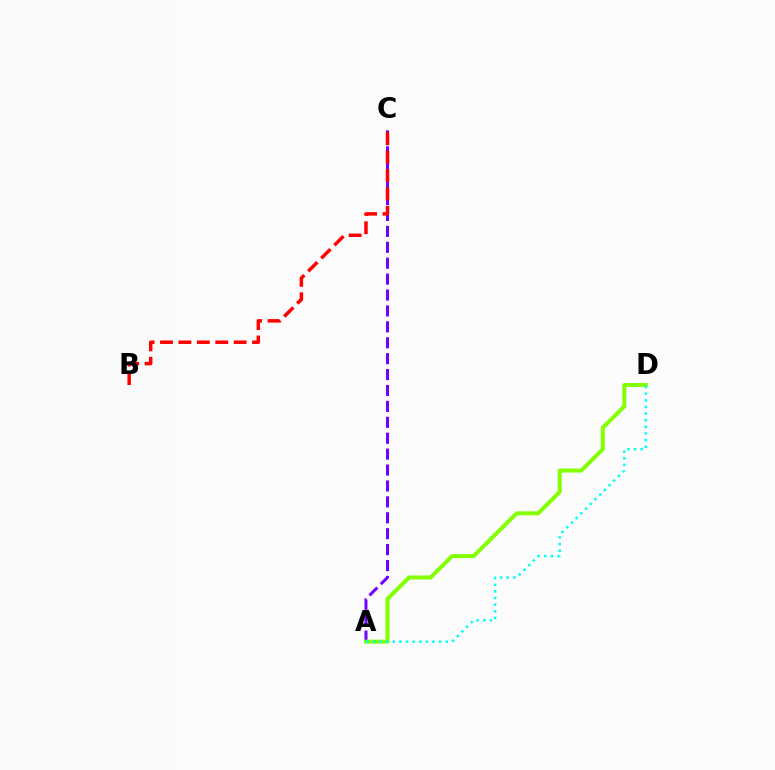{('A', 'C'): [{'color': '#7200ff', 'line_style': 'dashed', 'thickness': 2.16}], ('A', 'D'): [{'color': '#84ff00', 'line_style': 'solid', 'thickness': 2.87}, {'color': '#00fff6', 'line_style': 'dotted', 'thickness': 1.8}], ('B', 'C'): [{'color': '#ff0000', 'line_style': 'dashed', 'thickness': 2.5}]}